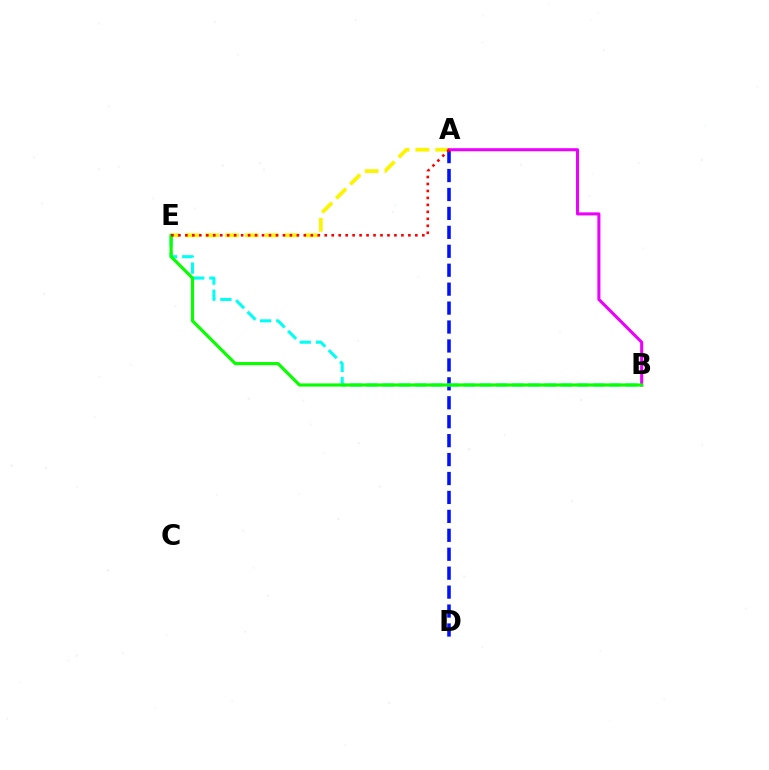{('A', 'E'): [{'color': '#fcf500', 'line_style': 'dashed', 'thickness': 2.7}, {'color': '#ff0000', 'line_style': 'dotted', 'thickness': 1.89}], ('A', 'D'): [{'color': '#0010ff', 'line_style': 'dashed', 'thickness': 2.57}], ('B', 'E'): [{'color': '#00fff6', 'line_style': 'dashed', 'thickness': 2.2}, {'color': '#08ff00', 'line_style': 'solid', 'thickness': 2.27}], ('A', 'B'): [{'color': '#ee00ff', 'line_style': 'solid', 'thickness': 2.2}]}